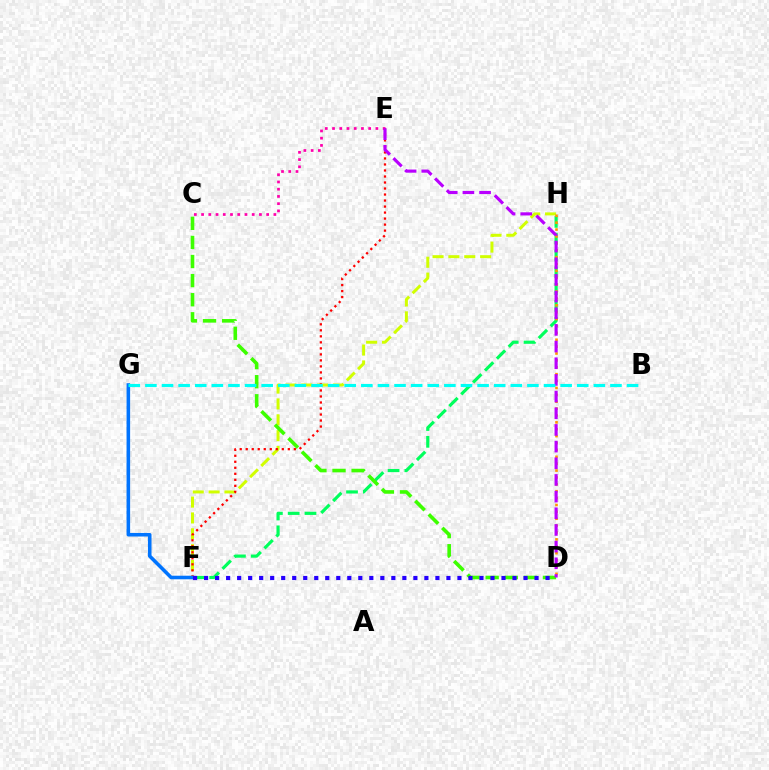{('F', 'H'): [{'color': '#00ff5c', 'line_style': 'dashed', 'thickness': 2.28}, {'color': '#d1ff00', 'line_style': 'dashed', 'thickness': 2.16}], ('C', 'D'): [{'color': '#3dff00', 'line_style': 'dashed', 'thickness': 2.59}], ('E', 'F'): [{'color': '#ff0000', 'line_style': 'dotted', 'thickness': 1.63}], ('F', 'G'): [{'color': '#0074ff', 'line_style': 'solid', 'thickness': 2.57}], ('D', 'H'): [{'color': '#ff9400', 'line_style': 'dotted', 'thickness': 1.87}], ('C', 'E'): [{'color': '#ff00ac', 'line_style': 'dotted', 'thickness': 1.96}], ('D', 'E'): [{'color': '#b900ff', 'line_style': 'dashed', 'thickness': 2.26}], ('B', 'G'): [{'color': '#00fff6', 'line_style': 'dashed', 'thickness': 2.26}], ('D', 'F'): [{'color': '#2500ff', 'line_style': 'dotted', 'thickness': 2.99}]}